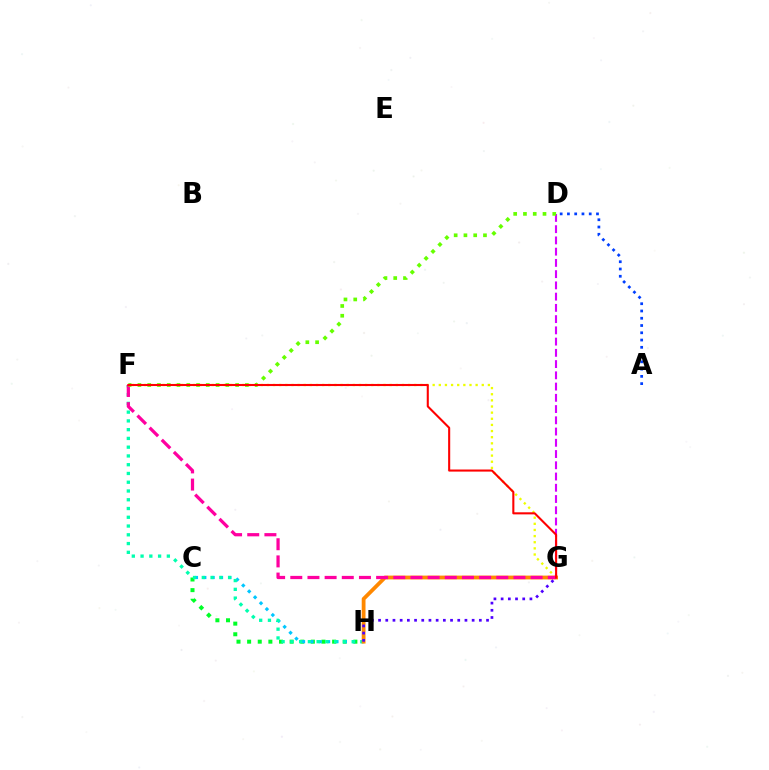{('C', 'H'): [{'color': '#00ff27', 'line_style': 'dotted', 'thickness': 2.89}, {'color': '#00c7ff', 'line_style': 'dotted', 'thickness': 2.27}], ('F', 'G'): [{'color': '#eeff00', 'line_style': 'dotted', 'thickness': 1.67}, {'color': '#ff00a0', 'line_style': 'dashed', 'thickness': 2.33}, {'color': '#ff0000', 'line_style': 'solid', 'thickness': 1.5}], ('D', 'G'): [{'color': '#d600ff', 'line_style': 'dashed', 'thickness': 1.53}], ('F', 'H'): [{'color': '#00ffaf', 'line_style': 'dotted', 'thickness': 2.38}], ('A', 'D'): [{'color': '#003fff', 'line_style': 'dotted', 'thickness': 1.97}], ('G', 'H'): [{'color': '#ff8800', 'line_style': 'solid', 'thickness': 2.73}, {'color': '#4f00ff', 'line_style': 'dotted', 'thickness': 1.96}], ('D', 'F'): [{'color': '#66ff00', 'line_style': 'dotted', 'thickness': 2.65}]}